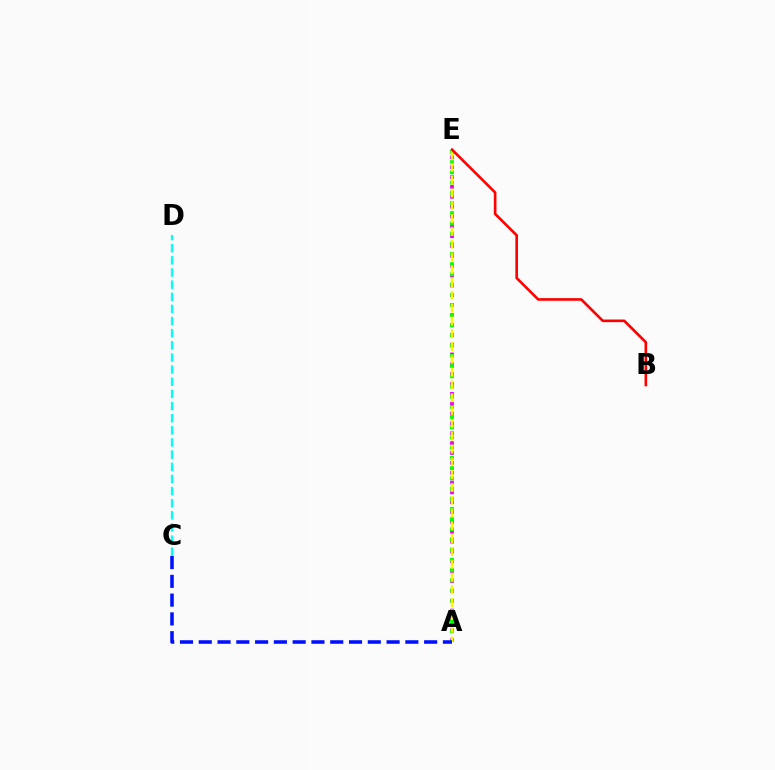{('A', 'E'): [{'color': '#ee00ff', 'line_style': 'dotted', 'thickness': 2.68}, {'color': '#08ff00', 'line_style': 'dotted', 'thickness': 2.77}, {'color': '#fcf500', 'line_style': 'dashed', 'thickness': 1.74}], ('C', 'D'): [{'color': '#00fff6', 'line_style': 'dashed', 'thickness': 1.65}], ('A', 'C'): [{'color': '#0010ff', 'line_style': 'dashed', 'thickness': 2.55}], ('B', 'E'): [{'color': '#ff0000', 'line_style': 'solid', 'thickness': 1.9}]}